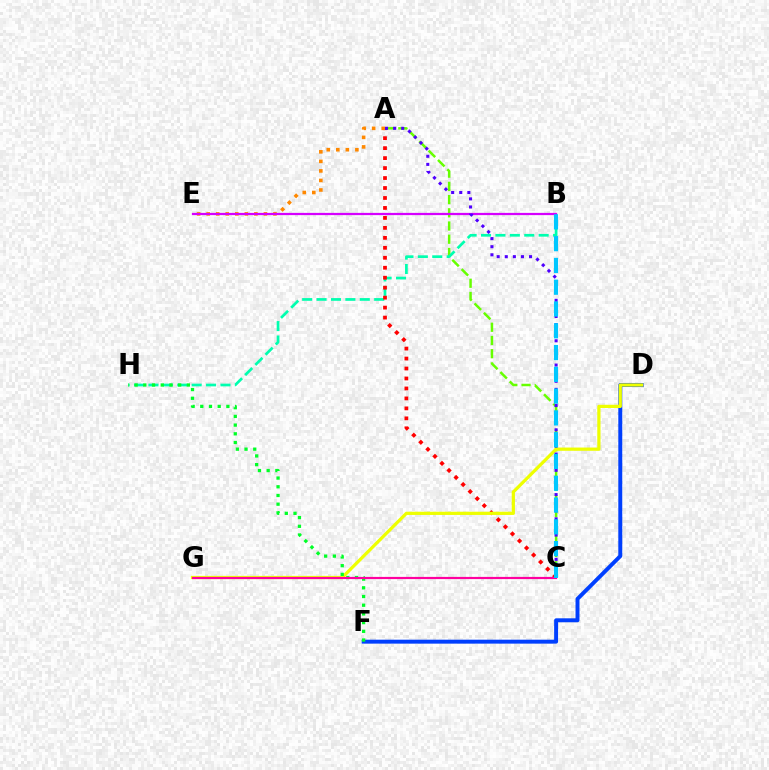{('A', 'C'): [{'color': '#66ff00', 'line_style': 'dashed', 'thickness': 1.8}, {'color': '#ff0000', 'line_style': 'dotted', 'thickness': 2.71}, {'color': '#4f00ff', 'line_style': 'dotted', 'thickness': 2.2}], ('D', 'F'): [{'color': '#003fff', 'line_style': 'solid', 'thickness': 2.84}], ('B', 'H'): [{'color': '#00ffaf', 'line_style': 'dashed', 'thickness': 1.96}], ('D', 'G'): [{'color': '#eeff00', 'line_style': 'solid', 'thickness': 2.33}], ('F', 'H'): [{'color': '#00ff27', 'line_style': 'dotted', 'thickness': 2.36}], ('A', 'E'): [{'color': '#ff8800', 'line_style': 'dotted', 'thickness': 2.59}], ('B', 'E'): [{'color': '#d600ff', 'line_style': 'solid', 'thickness': 1.61}], ('C', 'G'): [{'color': '#ff00a0', 'line_style': 'solid', 'thickness': 1.57}], ('B', 'C'): [{'color': '#00c7ff', 'line_style': 'dashed', 'thickness': 2.96}]}